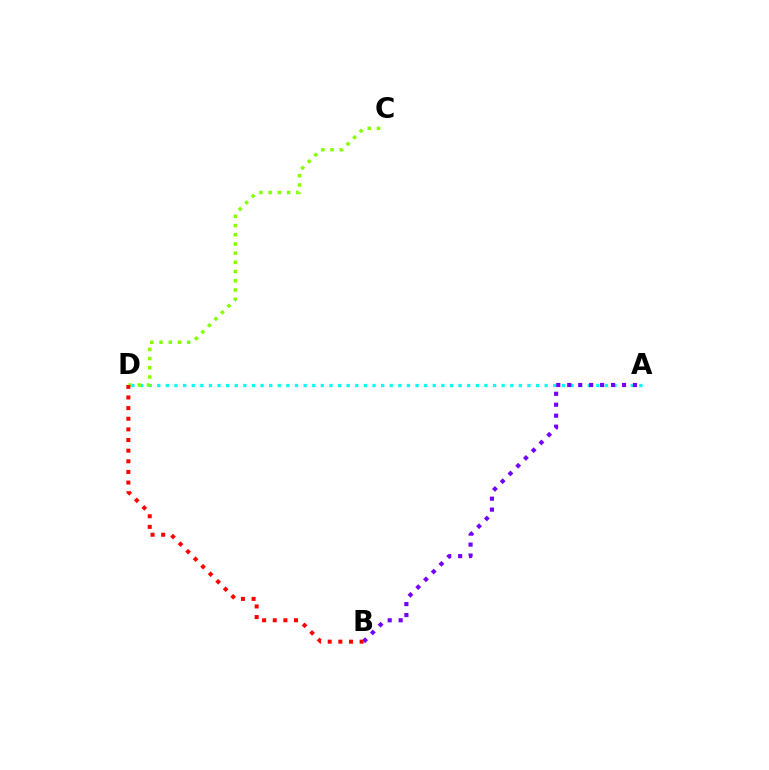{('A', 'D'): [{'color': '#00fff6', 'line_style': 'dotted', 'thickness': 2.34}], ('A', 'B'): [{'color': '#7200ff', 'line_style': 'dotted', 'thickness': 2.98}], ('C', 'D'): [{'color': '#84ff00', 'line_style': 'dotted', 'thickness': 2.5}], ('B', 'D'): [{'color': '#ff0000', 'line_style': 'dotted', 'thickness': 2.89}]}